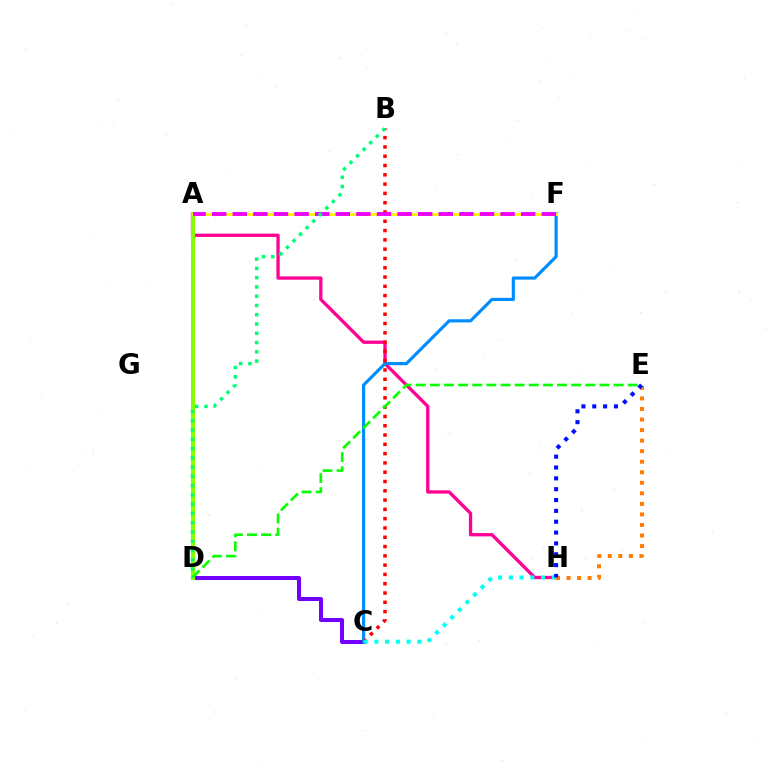{('A', 'H'): [{'color': '#ff0094', 'line_style': 'solid', 'thickness': 2.37}], ('C', 'D'): [{'color': '#7200ff', 'line_style': 'solid', 'thickness': 2.89}], ('C', 'F'): [{'color': '#008cff', 'line_style': 'solid', 'thickness': 2.27}], ('A', 'D'): [{'color': '#84ff00', 'line_style': 'solid', 'thickness': 2.96}], ('E', 'H'): [{'color': '#ff7c00', 'line_style': 'dotted', 'thickness': 2.86}, {'color': '#0010ff', 'line_style': 'dotted', 'thickness': 2.95}], ('A', 'F'): [{'color': '#fcf500', 'line_style': 'solid', 'thickness': 2.07}, {'color': '#ee00ff', 'line_style': 'dashed', 'thickness': 2.8}], ('B', 'C'): [{'color': '#ff0000', 'line_style': 'dotted', 'thickness': 2.52}], ('D', 'E'): [{'color': '#08ff00', 'line_style': 'dashed', 'thickness': 1.92}], ('C', 'H'): [{'color': '#00fff6', 'line_style': 'dotted', 'thickness': 2.92}], ('B', 'D'): [{'color': '#00ff74', 'line_style': 'dotted', 'thickness': 2.52}]}